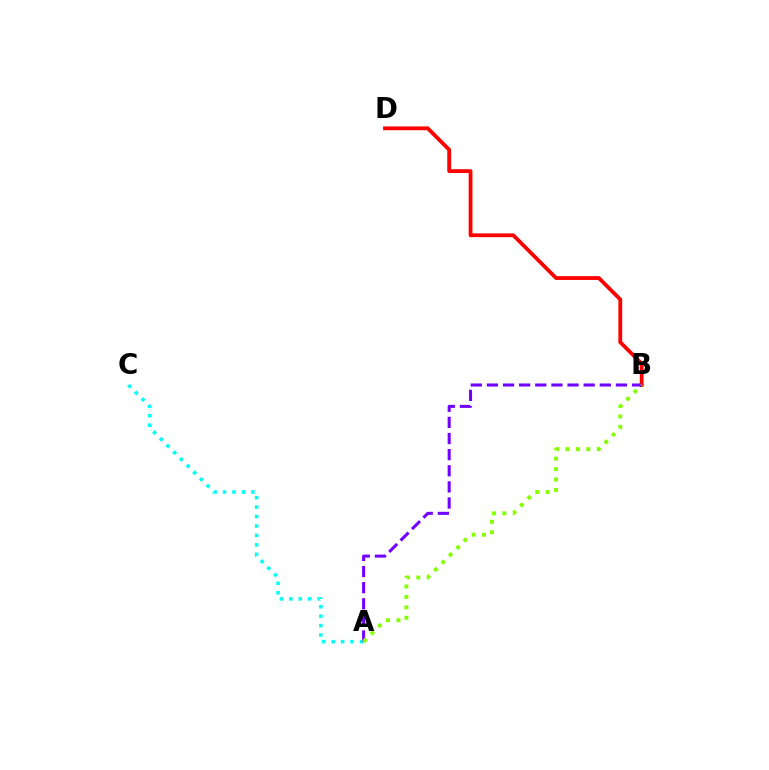{('A', 'C'): [{'color': '#00fff6', 'line_style': 'dotted', 'thickness': 2.57}], ('B', 'D'): [{'color': '#ff0000', 'line_style': 'solid', 'thickness': 2.74}], ('A', 'B'): [{'color': '#7200ff', 'line_style': 'dashed', 'thickness': 2.19}, {'color': '#84ff00', 'line_style': 'dotted', 'thickness': 2.83}]}